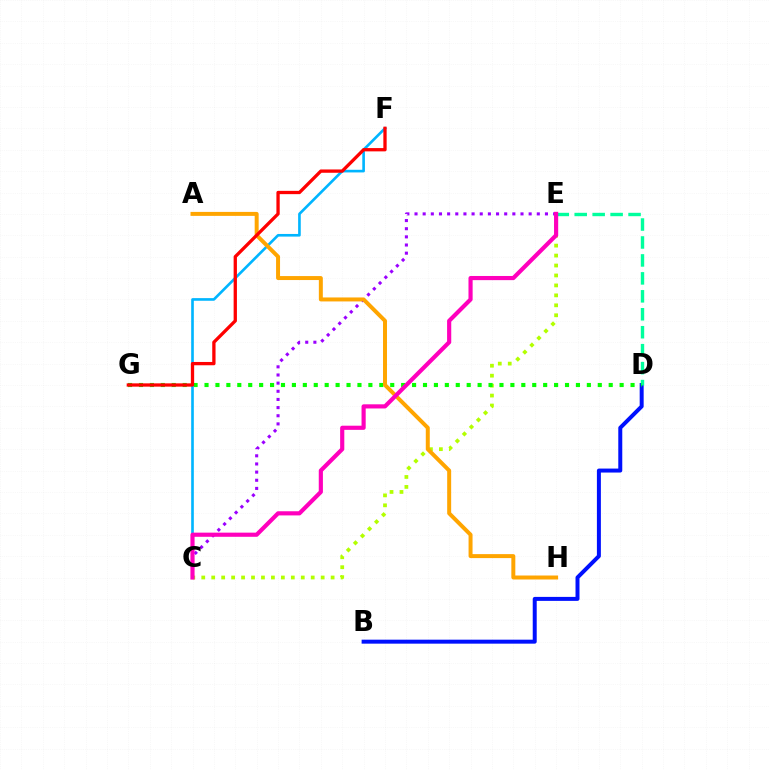{('B', 'D'): [{'color': '#0010ff', 'line_style': 'solid', 'thickness': 2.87}], ('C', 'E'): [{'color': '#b3ff00', 'line_style': 'dotted', 'thickness': 2.7}, {'color': '#9b00ff', 'line_style': 'dotted', 'thickness': 2.21}, {'color': '#ff00bd', 'line_style': 'solid', 'thickness': 2.99}], ('D', 'E'): [{'color': '#00ff9d', 'line_style': 'dashed', 'thickness': 2.44}], ('D', 'G'): [{'color': '#08ff00', 'line_style': 'dotted', 'thickness': 2.97}], ('C', 'F'): [{'color': '#00b5ff', 'line_style': 'solid', 'thickness': 1.9}], ('A', 'H'): [{'color': '#ffa500', 'line_style': 'solid', 'thickness': 2.86}], ('F', 'G'): [{'color': '#ff0000', 'line_style': 'solid', 'thickness': 2.37}]}